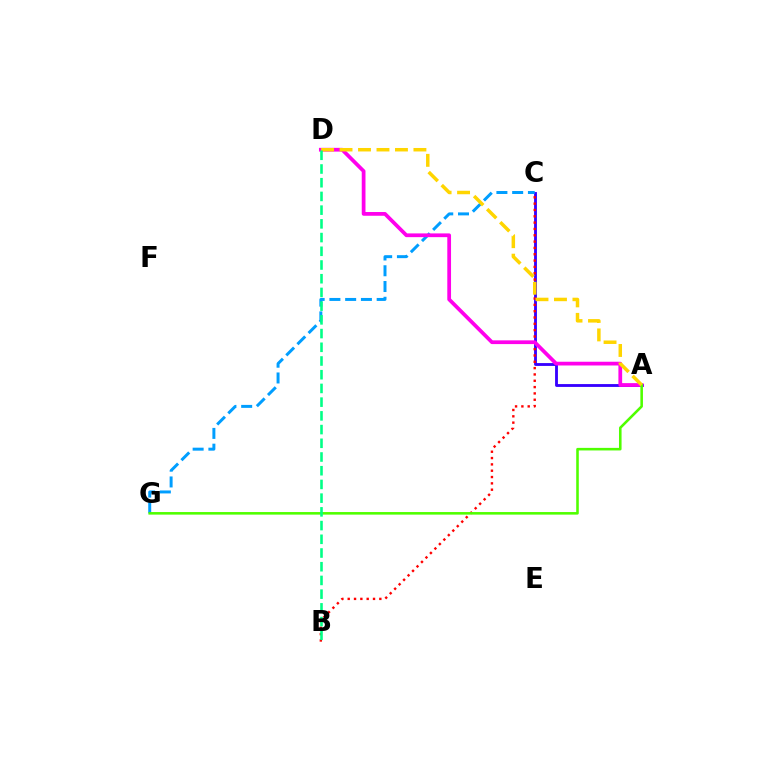{('A', 'C'): [{'color': '#3700ff', 'line_style': 'solid', 'thickness': 2.05}], ('B', 'C'): [{'color': '#ff0000', 'line_style': 'dotted', 'thickness': 1.72}], ('C', 'G'): [{'color': '#009eff', 'line_style': 'dashed', 'thickness': 2.14}], ('A', 'D'): [{'color': '#ff00ed', 'line_style': 'solid', 'thickness': 2.69}, {'color': '#ffd500', 'line_style': 'dashed', 'thickness': 2.51}], ('A', 'G'): [{'color': '#4fff00', 'line_style': 'solid', 'thickness': 1.85}], ('B', 'D'): [{'color': '#00ff86', 'line_style': 'dashed', 'thickness': 1.86}]}